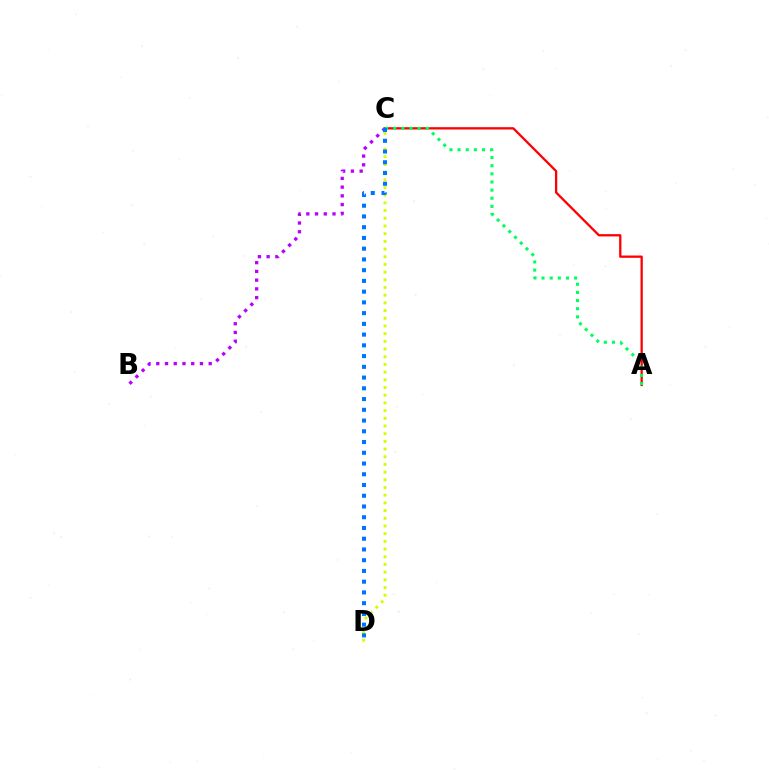{('A', 'C'): [{'color': '#ff0000', 'line_style': 'solid', 'thickness': 1.65}, {'color': '#00ff5c', 'line_style': 'dotted', 'thickness': 2.21}], ('C', 'D'): [{'color': '#d1ff00', 'line_style': 'dotted', 'thickness': 2.09}, {'color': '#0074ff', 'line_style': 'dotted', 'thickness': 2.92}], ('B', 'C'): [{'color': '#b900ff', 'line_style': 'dotted', 'thickness': 2.37}]}